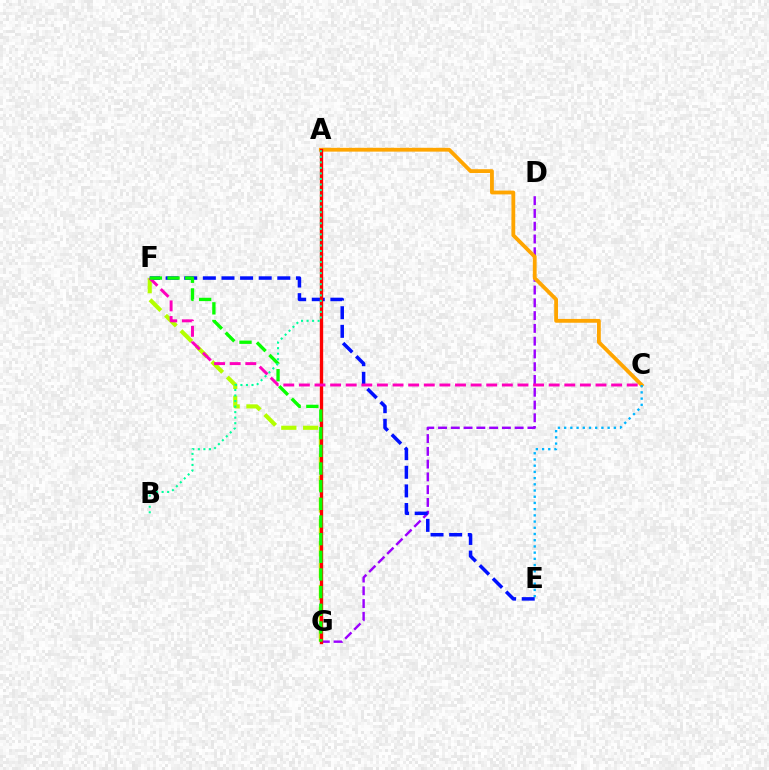{('D', 'G'): [{'color': '#9b00ff', 'line_style': 'dashed', 'thickness': 1.74}], ('A', 'C'): [{'color': '#ffa500', 'line_style': 'solid', 'thickness': 2.75}], ('F', 'G'): [{'color': '#b3ff00', 'line_style': 'dashed', 'thickness': 2.97}, {'color': '#08ff00', 'line_style': 'dashed', 'thickness': 2.4}], ('C', 'E'): [{'color': '#00b5ff', 'line_style': 'dotted', 'thickness': 1.69}], ('E', 'F'): [{'color': '#0010ff', 'line_style': 'dashed', 'thickness': 2.53}], ('A', 'G'): [{'color': '#ff0000', 'line_style': 'solid', 'thickness': 2.41}], ('C', 'F'): [{'color': '#ff00bd', 'line_style': 'dashed', 'thickness': 2.12}], ('A', 'B'): [{'color': '#00ff9d', 'line_style': 'dotted', 'thickness': 1.51}]}